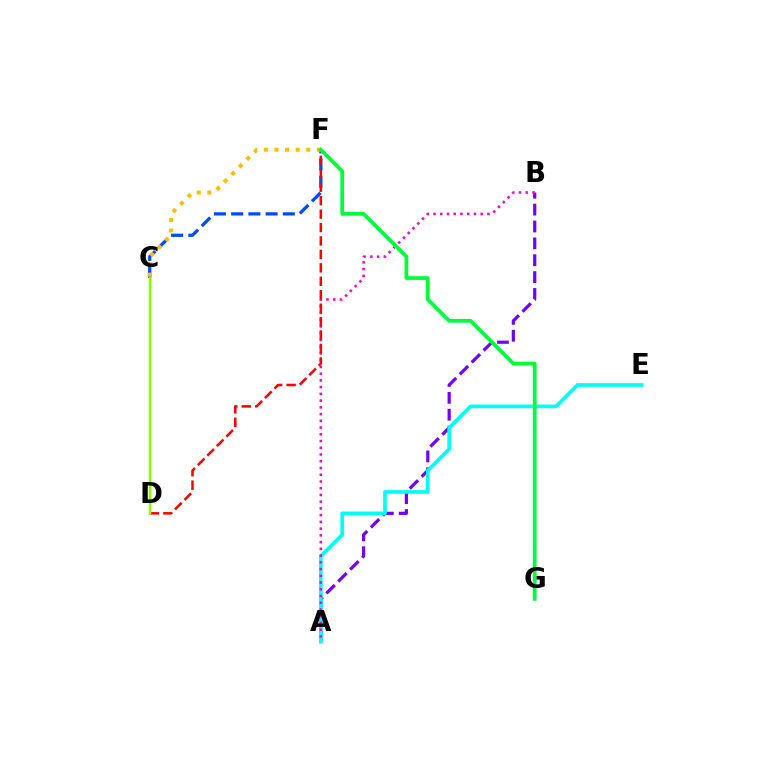{('C', 'F'): [{'color': '#004bff', 'line_style': 'dashed', 'thickness': 2.34}, {'color': '#ffbd00', 'line_style': 'dotted', 'thickness': 2.88}], ('A', 'B'): [{'color': '#7200ff', 'line_style': 'dashed', 'thickness': 2.29}, {'color': '#ff00cf', 'line_style': 'dotted', 'thickness': 1.83}], ('A', 'E'): [{'color': '#00fff6', 'line_style': 'solid', 'thickness': 2.64}], ('D', 'F'): [{'color': '#ff0000', 'line_style': 'dashed', 'thickness': 1.82}], ('F', 'G'): [{'color': '#00ff39', 'line_style': 'solid', 'thickness': 2.69}], ('C', 'D'): [{'color': '#84ff00', 'line_style': 'solid', 'thickness': 1.78}]}